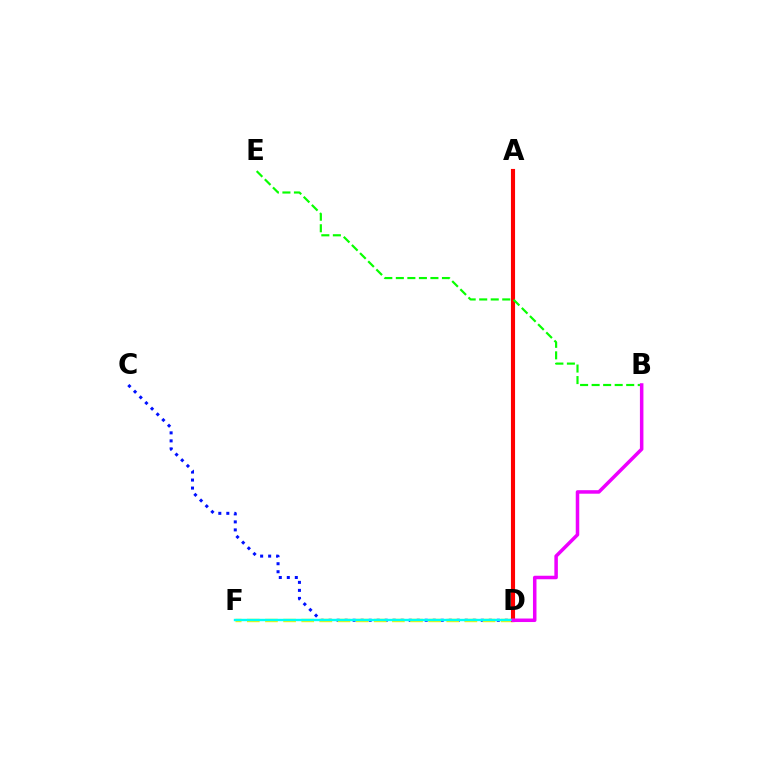{('C', 'D'): [{'color': '#0010ff', 'line_style': 'dotted', 'thickness': 2.18}], ('D', 'F'): [{'color': '#fcf500', 'line_style': 'dashed', 'thickness': 2.46}, {'color': '#00fff6', 'line_style': 'solid', 'thickness': 1.73}], ('A', 'D'): [{'color': '#ff0000', 'line_style': 'solid', 'thickness': 2.96}], ('B', 'E'): [{'color': '#08ff00', 'line_style': 'dashed', 'thickness': 1.57}], ('B', 'D'): [{'color': '#ee00ff', 'line_style': 'solid', 'thickness': 2.53}]}